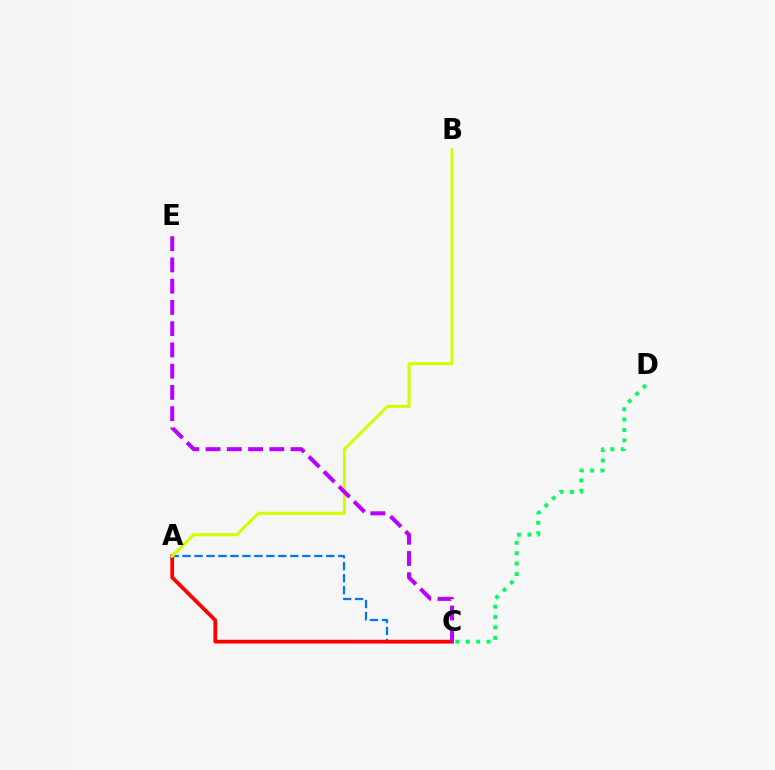{('C', 'D'): [{'color': '#00ff5c', 'line_style': 'dotted', 'thickness': 2.82}], ('A', 'C'): [{'color': '#0074ff', 'line_style': 'dashed', 'thickness': 1.63}, {'color': '#ff0000', 'line_style': 'solid', 'thickness': 2.71}], ('A', 'B'): [{'color': '#d1ff00', 'line_style': 'solid', 'thickness': 2.22}], ('C', 'E'): [{'color': '#b900ff', 'line_style': 'dashed', 'thickness': 2.89}]}